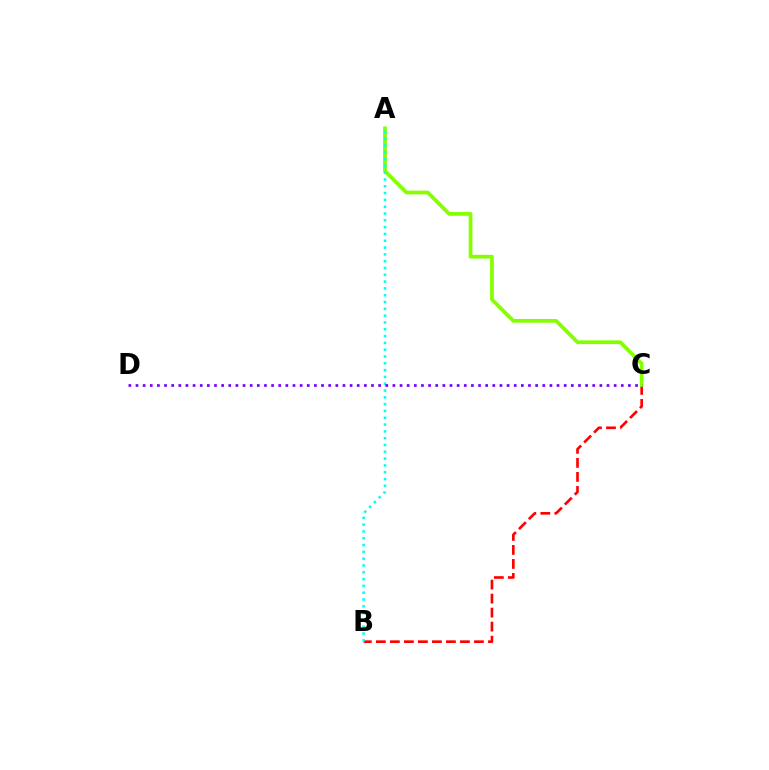{('B', 'C'): [{'color': '#ff0000', 'line_style': 'dashed', 'thickness': 1.9}], ('A', 'C'): [{'color': '#84ff00', 'line_style': 'solid', 'thickness': 2.68}], ('A', 'B'): [{'color': '#00fff6', 'line_style': 'dotted', 'thickness': 1.85}], ('C', 'D'): [{'color': '#7200ff', 'line_style': 'dotted', 'thickness': 1.94}]}